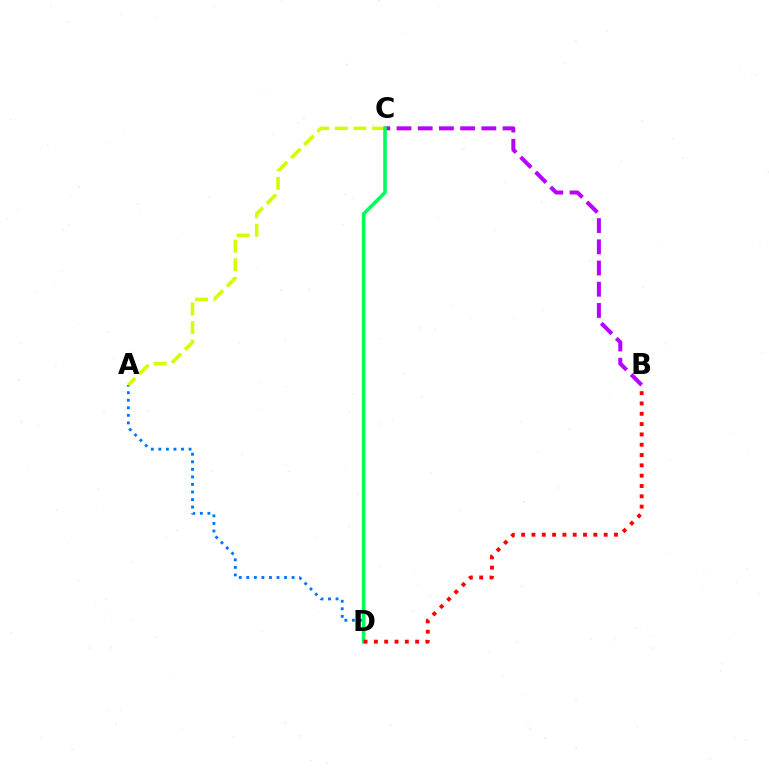{('B', 'C'): [{'color': '#b900ff', 'line_style': 'dashed', 'thickness': 2.88}], ('A', 'D'): [{'color': '#0074ff', 'line_style': 'dotted', 'thickness': 2.05}], ('A', 'C'): [{'color': '#d1ff00', 'line_style': 'dashed', 'thickness': 2.53}], ('C', 'D'): [{'color': '#00ff5c', 'line_style': 'solid', 'thickness': 2.58}], ('B', 'D'): [{'color': '#ff0000', 'line_style': 'dotted', 'thickness': 2.8}]}